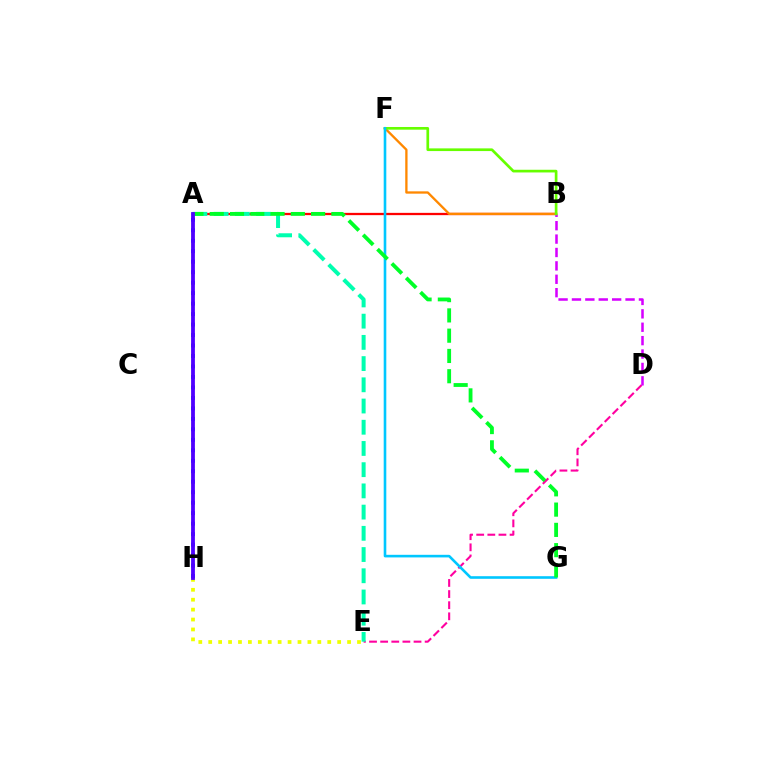{('A', 'B'): [{'color': '#ff0000', 'line_style': 'solid', 'thickness': 1.64}], ('D', 'E'): [{'color': '#ff00a0', 'line_style': 'dashed', 'thickness': 1.51}], ('A', 'E'): [{'color': '#00ffaf', 'line_style': 'dashed', 'thickness': 2.88}], ('B', 'F'): [{'color': '#ff8800', 'line_style': 'solid', 'thickness': 1.67}, {'color': '#66ff00', 'line_style': 'solid', 'thickness': 1.93}], ('E', 'H'): [{'color': '#eeff00', 'line_style': 'dotted', 'thickness': 2.69}], ('B', 'D'): [{'color': '#d600ff', 'line_style': 'dashed', 'thickness': 1.82}], ('F', 'G'): [{'color': '#00c7ff', 'line_style': 'solid', 'thickness': 1.88}], ('A', 'G'): [{'color': '#00ff27', 'line_style': 'dashed', 'thickness': 2.75}], ('A', 'H'): [{'color': '#003fff', 'line_style': 'dotted', 'thickness': 2.85}, {'color': '#4f00ff', 'line_style': 'solid', 'thickness': 2.73}]}